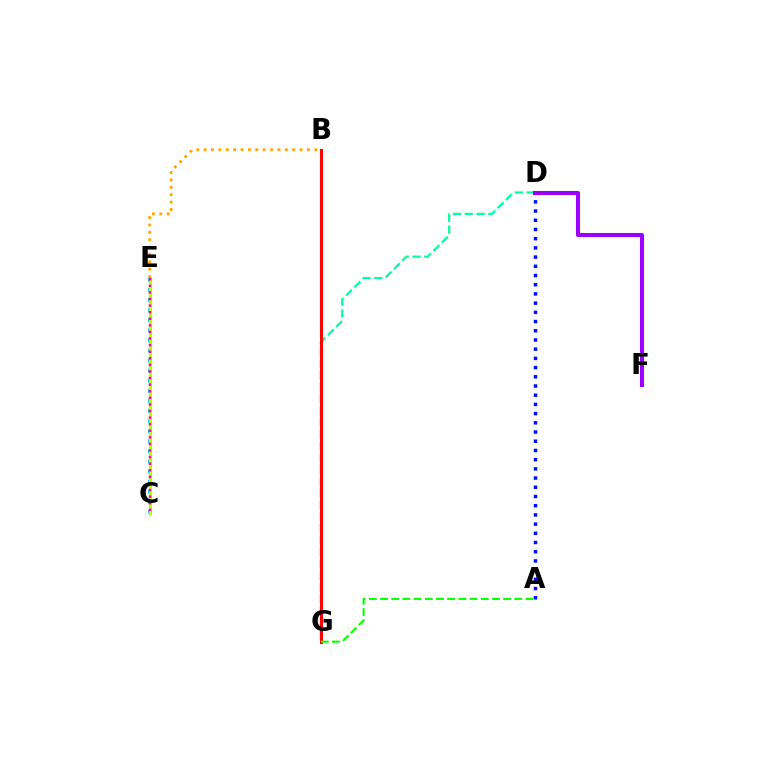{('D', 'G'): [{'color': '#00ff9d', 'line_style': 'dashed', 'thickness': 1.6}], ('B', 'G'): [{'color': '#ff0000', 'line_style': 'solid', 'thickness': 2.21}], ('C', 'E'): [{'color': '#00b5ff', 'line_style': 'dotted', 'thickness': 2.74}, {'color': '#b3ff00', 'line_style': 'solid', 'thickness': 2.3}, {'color': '#ff00bd', 'line_style': 'dotted', 'thickness': 1.79}], ('A', 'G'): [{'color': '#08ff00', 'line_style': 'dashed', 'thickness': 1.52}], ('A', 'D'): [{'color': '#0010ff', 'line_style': 'dotted', 'thickness': 2.5}], ('D', 'F'): [{'color': '#9b00ff', 'line_style': 'solid', 'thickness': 2.92}], ('B', 'E'): [{'color': '#ffa500', 'line_style': 'dotted', 'thickness': 2.01}]}